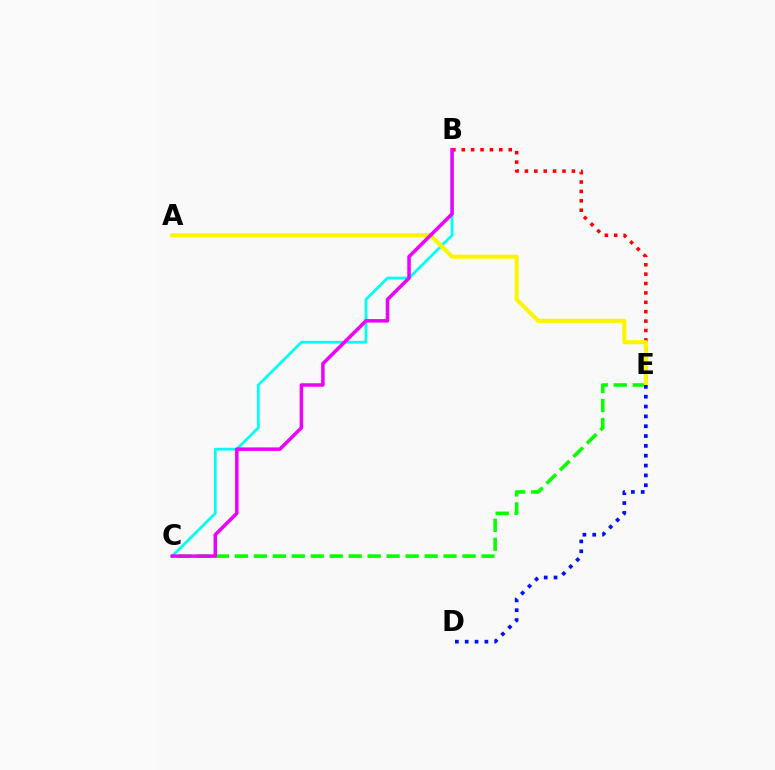{('C', 'E'): [{'color': '#08ff00', 'line_style': 'dashed', 'thickness': 2.58}], ('B', 'C'): [{'color': '#00fff6', 'line_style': 'solid', 'thickness': 1.99}, {'color': '#ee00ff', 'line_style': 'solid', 'thickness': 2.52}], ('B', 'E'): [{'color': '#ff0000', 'line_style': 'dotted', 'thickness': 2.55}], ('A', 'E'): [{'color': '#fcf500', 'line_style': 'solid', 'thickness': 2.94}], ('D', 'E'): [{'color': '#0010ff', 'line_style': 'dotted', 'thickness': 2.67}]}